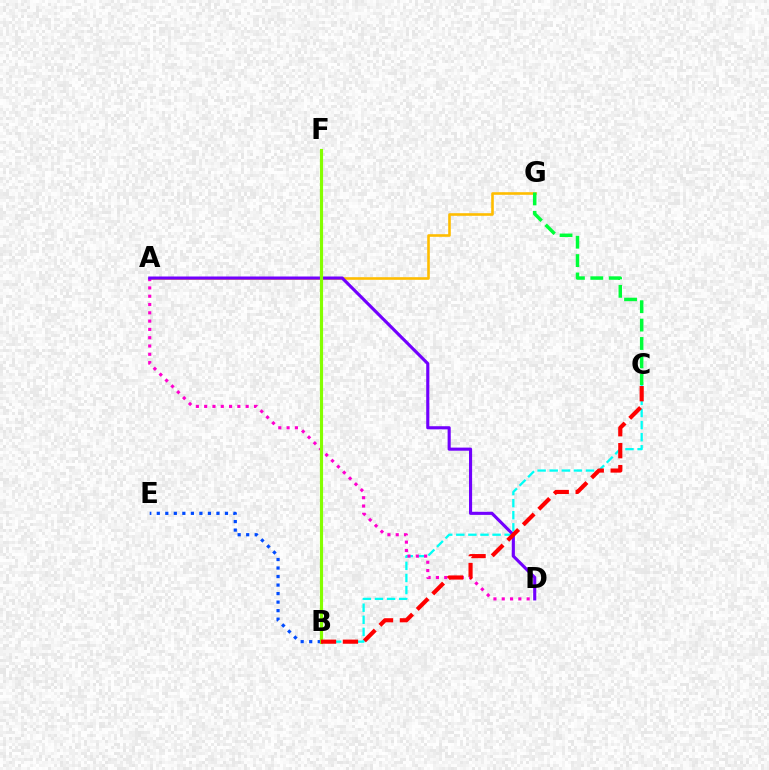{('A', 'G'): [{'color': '#ffbd00', 'line_style': 'solid', 'thickness': 1.88}], ('B', 'C'): [{'color': '#00fff6', 'line_style': 'dashed', 'thickness': 1.64}, {'color': '#ff0000', 'line_style': 'dashed', 'thickness': 2.98}], ('A', 'D'): [{'color': '#ff00cf', 'line_style': 'dotted', 'thickness': 2.25}, {'color': '#7200ff', 'line_style': 'solid', 'thickness': 2.24}], ('B', 'E'): [{'color': '#004bff', 'line_style': 'dotted', 'thickness': 2.32}], ('C', 'G'): [{'color': '#00ff39', 'line_style': 'dashed', 'thickness': 2.5}], ('B', 'F'): [{'color': '#84ff00', 'line_style': 'solid', 'thickness': 2.27}]}